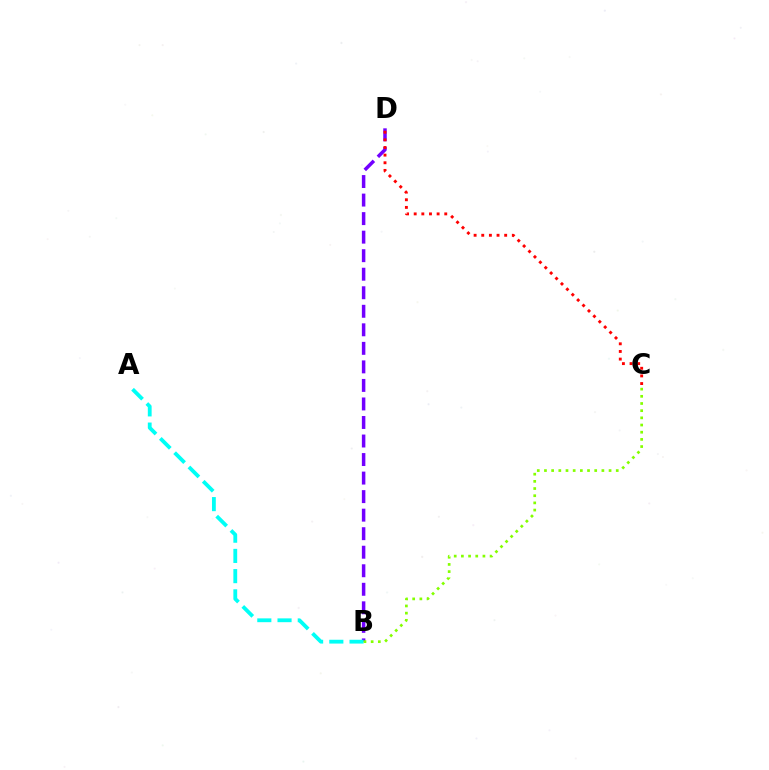{('B', 'D'): [{'color': '#7200ff', 'line_style': 'dashed', 'thickness': 2.52}], ('C', 'D'): [{'color': '#ff0000', 'line_style': 'dotted', 'thickness': 2.08}], ('A', 'B'): [{'color': '#00fff6', 'line_style': 'dashed', 'thickness': 2.75}], ('B', 'C'): [{'color': '#84ff00', 'line_style': 'dotted', 'thickness': 1.95}]}